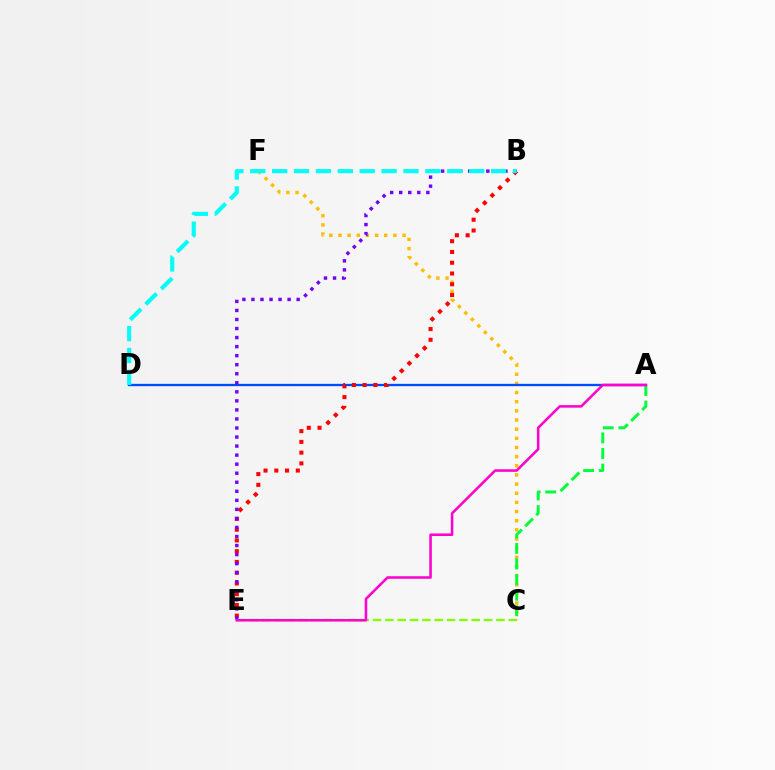{('C', 'E'): [{'color': '#84ff00', 'line_style': 'dashed', 'thickness': 1.68}], ('C', 'F'): [{'color': '#ffbd00', 'line_style': 'dotted', 'thickness': 2.49}], ('A', 'D'): [{'color': '#004bff', 'line_style': 'solid', 'thickness': 1.66}], ('B', 'E'): [{'color': '#ff0000', 'line_style': 'dotted', 'thickness': 2.92}, {'color': '#7200ff', 'line_style': 'dotted', 'thickness': 2.46}], ('A', 'C'): [{'color': '#00ff39', 'line_style': 'dashed', 'thickness': 2.12}], ('B', 'D'): [{'color': '#00fff6', 'line_style': 'dashed', 'thickness': 2.97}], ('A', 'E'): [{'color': '#ff00cf', 'line_style': 'solid', 'thickness': 1.84}]}